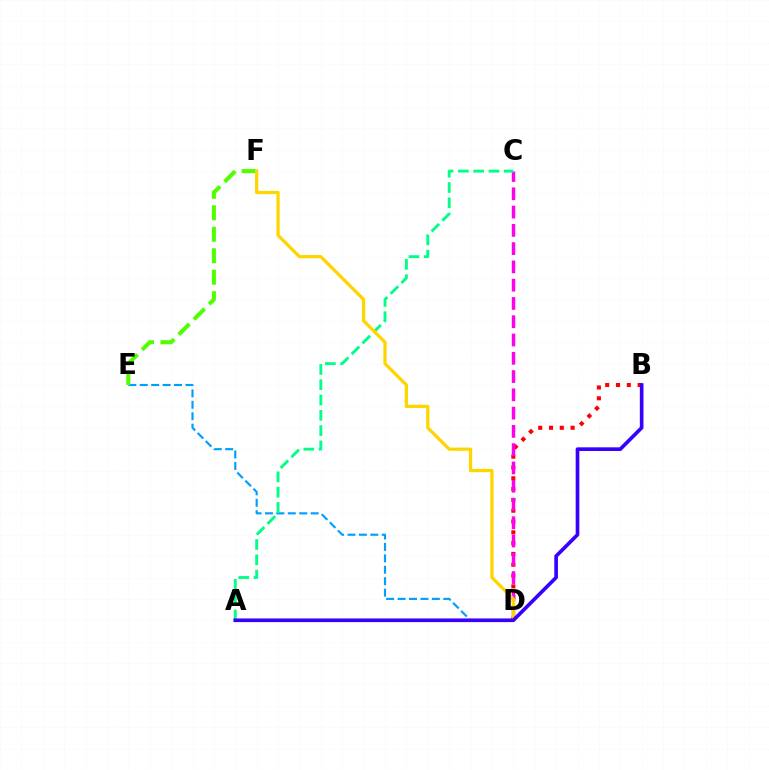{('D', 'E'): [{'color': '#009eff', 'line_style': 'dashed', 'thickness': 1.55}], ('B', 'D'): [{'color': '#ff0000', 'line_style': 'dotted', 'thickness': 2.94}], ('C', 'D'): [{'color': '#ff00ed', 'line_style': 'dashed', 'thickness': 2.48}], ('A', 'C'): [{'color': '#00ff86', 'line_style': 'dashed', 'thickness': 2.08}], ('E', 'F'): [{'color': '#4fff00', 'line_style': 'dashed', 'thickness': 2.92}], ('D', 'F'): [{'color': '#ffd500', 'line_style': 'solid', 'thickness': 2.35}], ('A', 'B'): [{'color': '#3700ff', 'line_style': 'solid', 'thickness': 2.64}]}